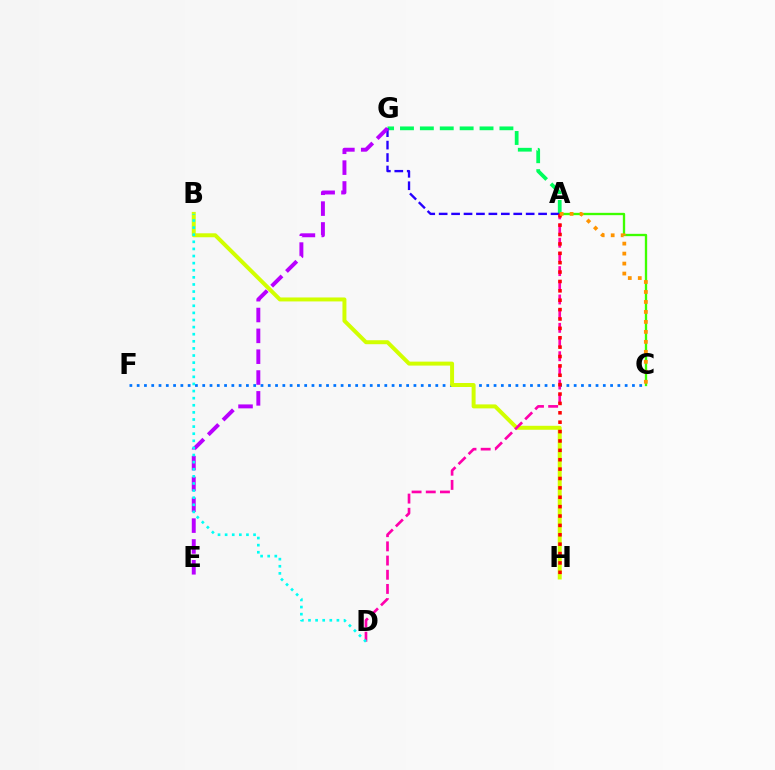{('A', 'G'): [{'color': '#00ff5c', 'line_style': 'dashed', 'thickness': 2.7}, {'color': '#2500ff', 'line_style': 'dashed', 'thickness': 1.69}], ('C', 'F'): [{'color': '#0074ff', 'line_style': 'dotted', 'thickness': 1.98}], ('B', 'H'): [{'color': '#d1ff00', 'line_style': 'solid', 'thickness': 2.86}], ('A', 'C'): [{'color': '#3dff00', 'line_style': 'solid', 'thickness': 1.68}, {'color': '#ff9400', 'line_style': 'dotted', 'thickness': 2.71}], ('A', 'D'): [{'color': '#ff00ac', 'line_style': 'dashed', 'thickness': 1.93}], ('A', 'H'): [{'color': '#ff0000', 'line_style': 'dotted', 'thickness': 2.55}], ('E', 'G'): [{'color': '#b900ff', 'line_style': 'dashed', 'thickness': 2.83}], ('B', 'D'): [{'color': '#00fff6', 'line_style': 'dotted', 'thickness': 1.93}]}